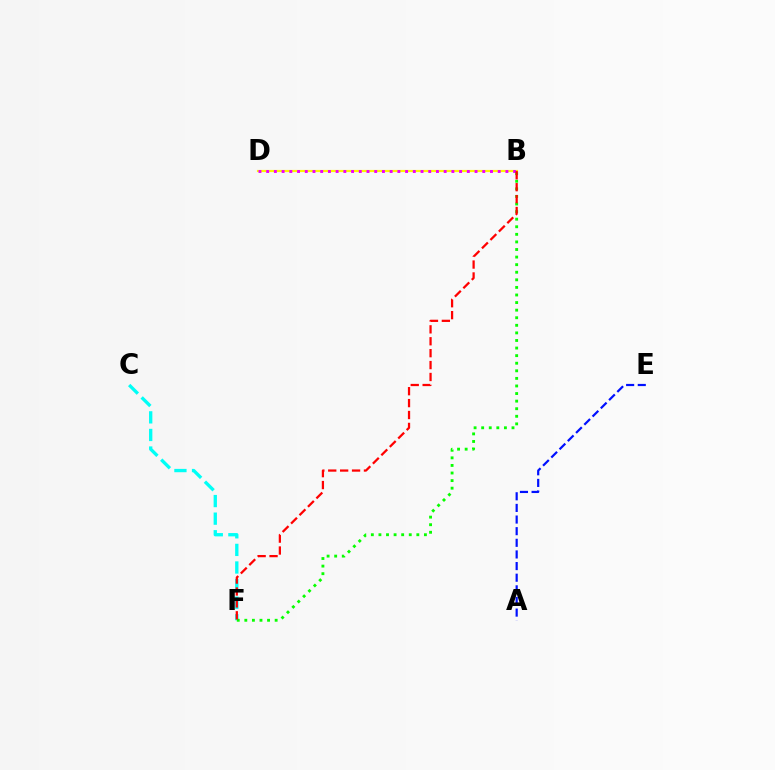{('C', 'F'): [{'color': '#00fff6', 'line_style': 'dashed', 'thickness': 2.39}], ('B', 'D'): [{'color': '#fcf500', 'line_style': 'solid', 'thickness': 1.56}, {'color': '#ee00ff', 'line_style': 'dotted', 'thickness': 2.1}], ('A', 'E'): [{'color': '#0010ff', 'line_style': 'dashed', 'thickness': 1.58}], ('B', 'F'): [{'color': '#08ff00', 'line_style': 'dotted', 'thickness': 2.06}, {'color': '#ff0000', 'line_style': 'dashed', 'thickness': 1.62}]}